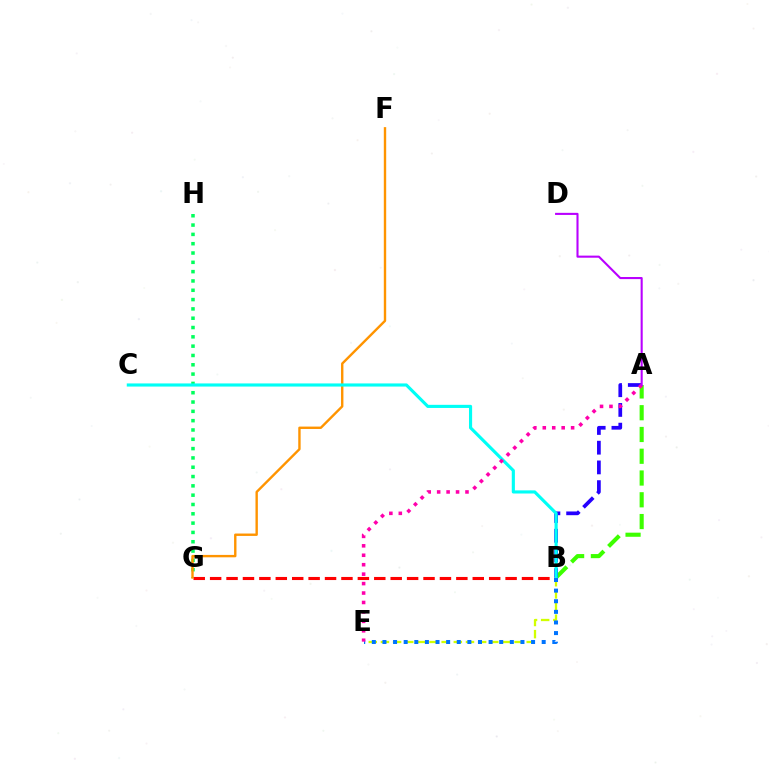{('A', 'B'): [{'color': '#3dff00', 'line_style': 'dashed', 'thickness': 2.96}, {'color': '#2500ff', 'line_style': 'dashed', 'thickness': 2.68}], ('G', 'H'): [{'color': '#00ff5c', 'line_style': 'dotted', 'thickness': 2.53}], ('B', 'E'): [{'color': '#d1ff00', 'line_style': 'dashed', 'thickness': 1.65}, {'color': '#0074ff', 'line_style': 'dotted', 'thickness': 2.88}], ('B', 'G'): [{'color': '#ff0000', 'line_style': 'dashed', 'thickness': 2.23}], ('F', 'G'): [{'color': '#ff9400', 'line_style': 'solid', 'thickness': 1.72}], ('B', 'C'): [{'color': '#00fff6', 'line_style': 'solid', 'thickness': 2.25}], ('A', 'E'): [{'color': '#ff00ac', 'line_style': 'dotted', 'thickness': 2.57}], ('A', 'D'): [{'color': '#b900ff', 'line_style': 'solid', 'thickness': 1.5}]}